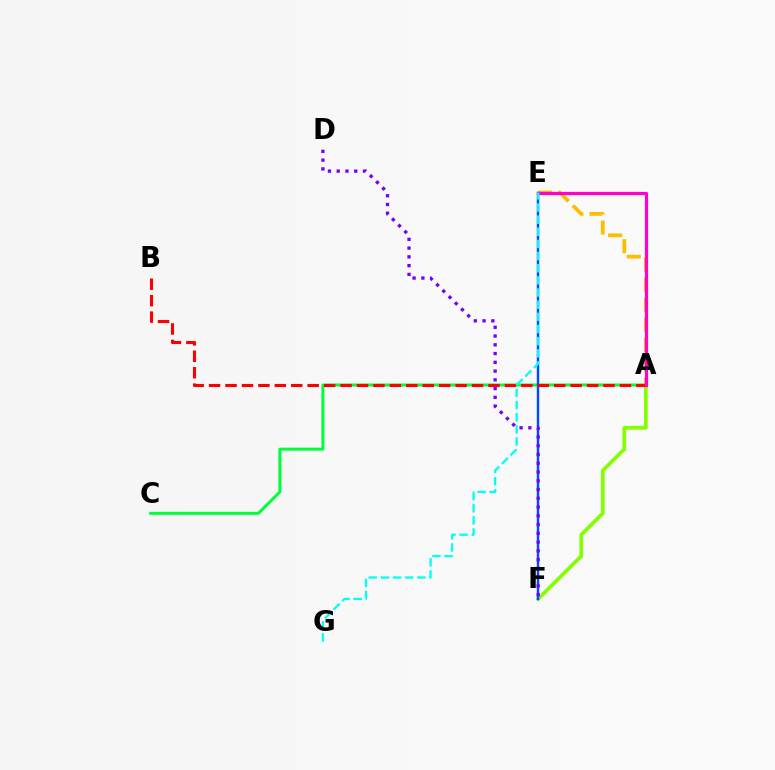{('A', 'F'): [{'color': '#84ff00', 'line_style': 'solid', 'thickness': 2.67}], ('A', 'E'): [{'color': '#ffbd00', 'line_style': 'dashed', 'thickness': 2.72}, {'color': '#ff00cf', 'line_style': 'solid', 'thickness': 2.31}], ('A', 'C'): [{'color': '#00ff39', 'line_style': 'solid', 'thickness': 2.16}], ('E', 'F'): [{'color': '#004bff', 'line_style': 'solid', 'thickness': 1.76}], ('A', 'B'): [{'color': '#ff0000', 'line_style': 'dashed', 'thickness': 2.23}], ('D', 'F'): [{'color': '#7200ff', 'line_style': 'dotted', 'thickness': 2.38}], ('E', 'G'): [{'color': '#00fff6', 'line_style': 'dashed', 'thickness': 1.65}]}